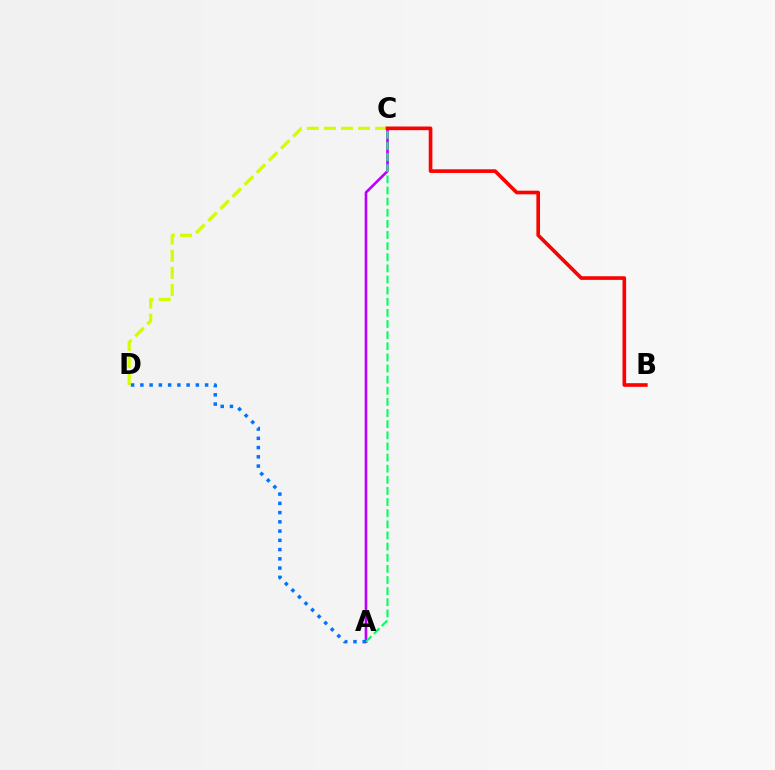{('C', 'D'): [{'color': '#d1ff00', 'line_style': 'dashed', 'thickness': 2.32}], ('A', 'C'): [{'color': '#b900ff', 'line_style': 'solid', 'thickness': 1.89}, {'color': '#00ff5c', 'line_style': 'dashed', 'thickness': 1.51}], ('B', 'C'): [{'color': '#ff0000', 'line_style': 'solid', 'thickness': 2.62}], ('A', 'D'): [{'color': '#0074ff', 'line_style': 'dotted', 'thickness': 2.51}]}